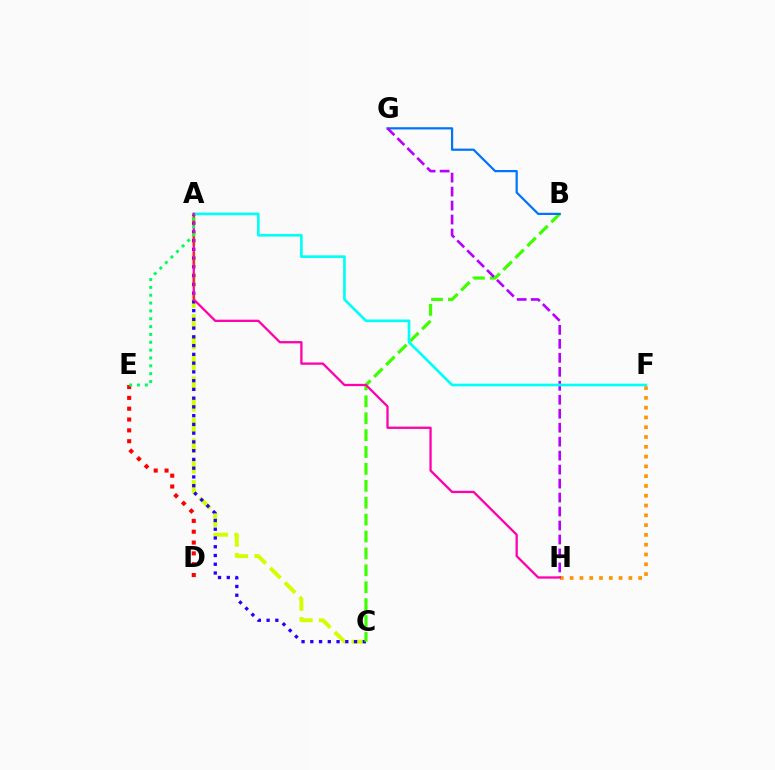{('F', 'H'): [{'color': '#ff9400', 'line_style': 'dotted', 'thickness': 2.66}], ('A', 'C'): [{'color': '#d1ff00', 'line_style': 'dashed', 'thickness': 2.81}, {'color': '#2500ff', 'line_style': 'dotted', 'thickness': 2.38}], ('D', 'E'): [{'color': '#ff0000', 'line_style': 'dotted', 'thickness': 2.94}], ('B', 'C'): [{'color': '#3dff00', 'line_style': 'dashed', 'thickness': 2.3}], ('B', 'G'): [{'color': '#0074ff', 'line_style': 'solid', 'thickness': 1.6}], ('G', 'H'): [{'color': '#b900ff', 'line_style': 'dashed', 'thickness': 1.9}], ('A', 'F'): [{'color': '#00fff6', 'line_style': 'solid', 'thickness': 1.91}], ('A', 'H'): [{'color': '#ff00ac', 'line_style': 'solid', 'thickness': 1.65}], ('A', 'E'): [{'color': '#00ff5c', 'line_style': 'dotted', 'thickness': 2.13}]}